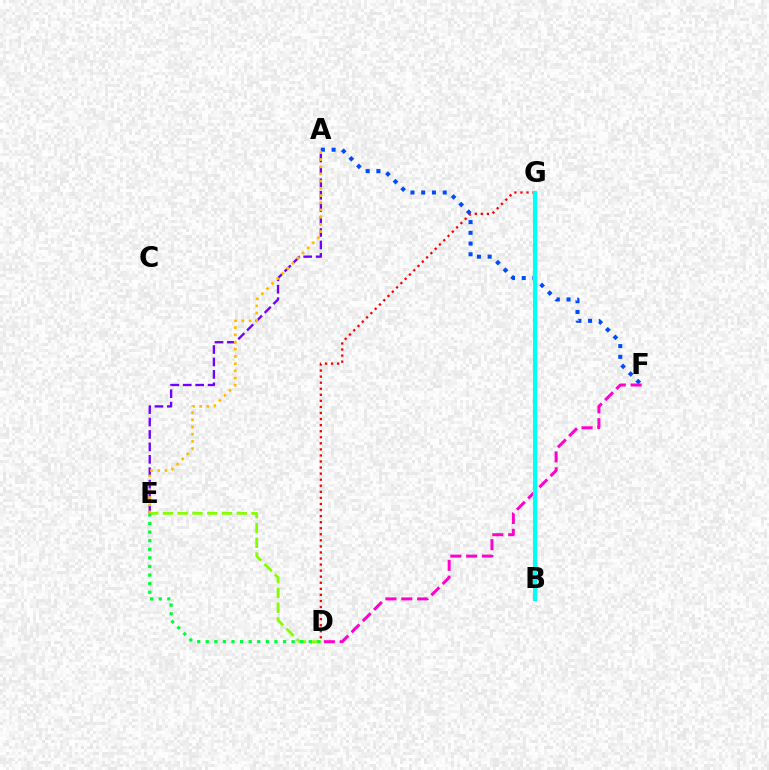{('A', 'E'): [{'color': '#7200ff', 'line_style': 'dashed', 'thickness': 1.69}, {'color': '#ffbd00', 'line_style': 'dotted', 'thickness': 1.96}], ('A', 'F'): [{'color': '#004bff', 'line_style': 'dotted', 'thickness': 2.92}], ('D', 'E'): [{'color': '#84ff00', 'line_style': 'dashed', 'thickness': 2.01}, {'color': '#00ff39', 'line_style': 'dotted', 'thickness': 2.33}], ('D', 'F'): [{'color': '#ff00cf', 'line_style': 'dashed', 'thickness': 2.15}], ('D', 'G'): [{'color': '#ff0000', 'line_style': 'dotted', 'thickness': 1.65}], ('B', 'G'): [{'color': '#00fff6', 'line_style': 'solid', 'thickness': 2.96}]}